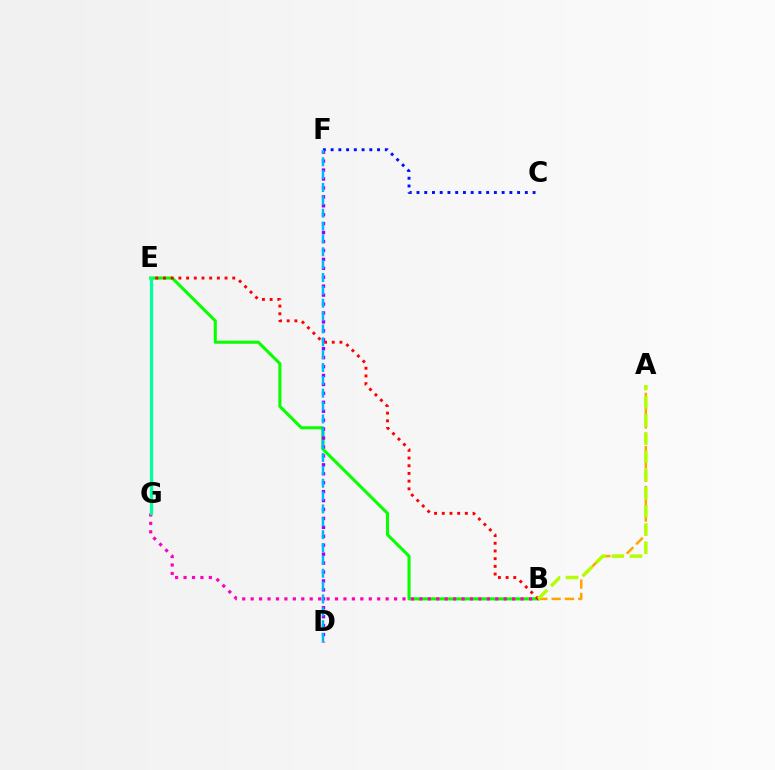{('B', 'E'): [{'color': '#08ff00', 'line_style': 'solid', 'thickness': 2.21}, {'color': '#ff0000', 'line_style': 'dotted', 'thickness': 2.09}], ('C', 'F'): [{'color': '#0010ff', 'line_style': 'dotted', 'thickness': 2.1}], ('A', 'B'): [{'color': '#ffa500', 'line_style': 'dashed', 'thickness': 1.81}, {'color': '#b3ff00', 'line_style': 'dashed', 'thickness': 2.47}], ('D', 'F'): [{'color': '#9b00ff', 'line_style': 'dotted', 'thickness': 2.43}, {'color': '#00b5ff', 'line_style': 'dashed', 'thickness': 1.75}], ('B', 'G'): [{'color': '#ff00bd', 'line_style': 'dotted', 'thickness': 2.29}], ('E', 'G'): [{'color': '#00ff9d', 'line_style': 'solid', 'thickness': 2.33}]}